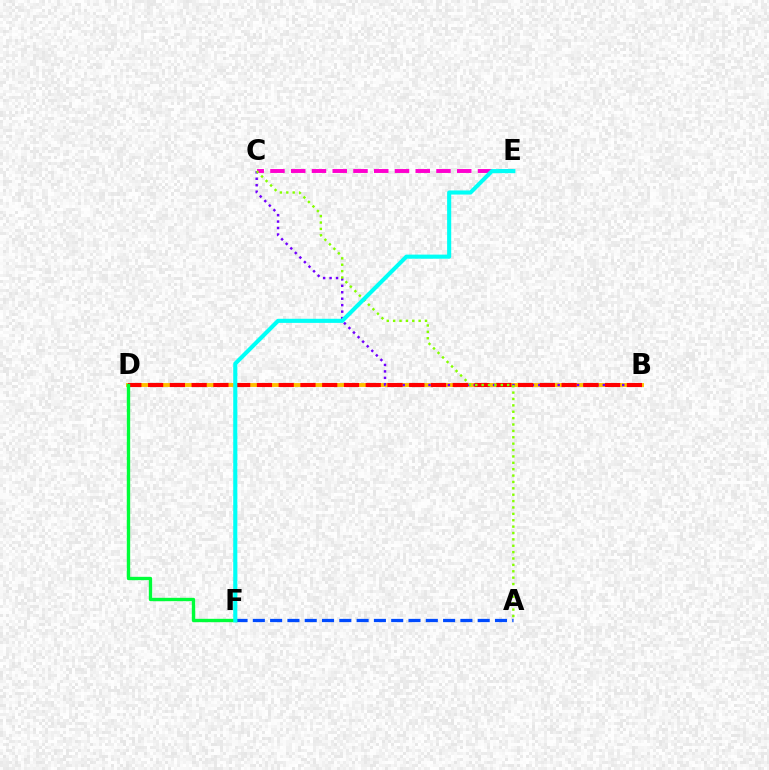{('B', 'D'): [{'color': '#ffbd00', 'line_style': 'solid', 'thickness': 2.81}, {'color': '#ff0000', 'line_style': 'dashed', 'thickness': 2.96}], ('B', 'C'): [{'color': '#7200ff', 'line_style': 'dotted', 'thickness': 1.75}], ('A', 'F'): [{'color': '#004bff', 'line_style': 'dashed', 'thickness': 2.35}], ('C', 'E'): [{'color': '#ff00cf', 'line_style': 'dashed', 'thickness': 2.82}], ('D', 'F'): [{'color': '#00ff39', 'line_style': 'solid', 'thickness': 2.42}], ('A', 'C'): [{'color': '#84ff00', 'line_style': 'dotted', 'thickness': 1.73}], ('E', 'F'): [{'color': '#00fff6', 'line_style': 'solid', 'thickness': 2.95}]}